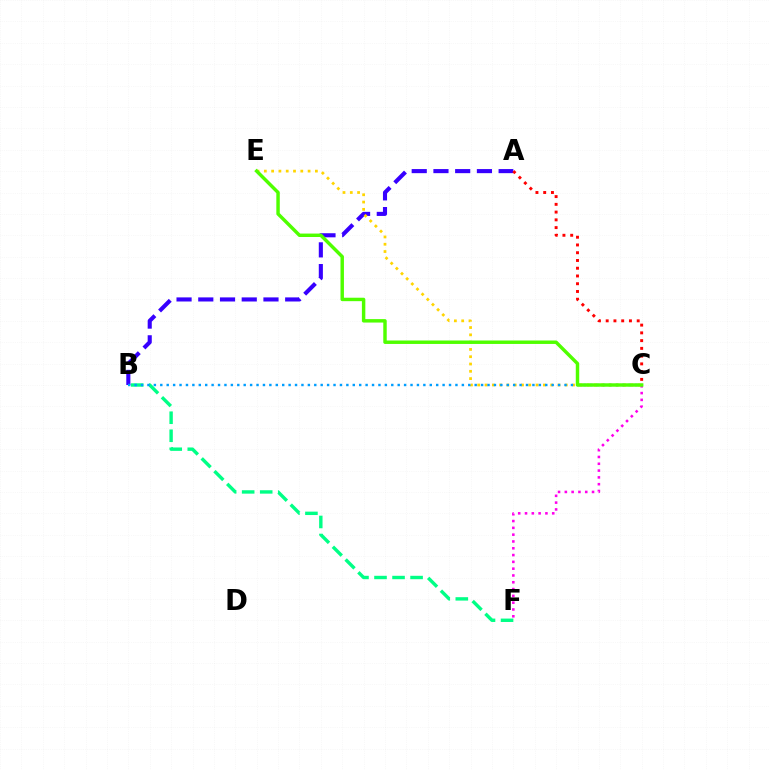{('C', 'F'): [{'color': '#ff00ed', 'line_style': 'dotted', 'thickness': 1.85}], ('A', 'B'): [{'color': '#3700ff', 'line_style': 'dashed', 'thickness': 2.95}], ('B', 'F'): [{'color': '#00ff86', 'line_style': 'dashed', 'thickness': 2.45}], ('A', 'C'): [{'color': '#ff0000', 'line_style': 'dotted', 'thickness': 2.11}], ('C', 'E'): [{'color': '#ffd500', 'line_style': 'dotted', 'thickness': 1.98}, {'color': '#4fff00', 'line_style': 'solid', 'thickness': 2.48}], ('B', 'C'): [{'color': '#009eff', 'line_style': 'dotted', 'thickness': 1.74}]}